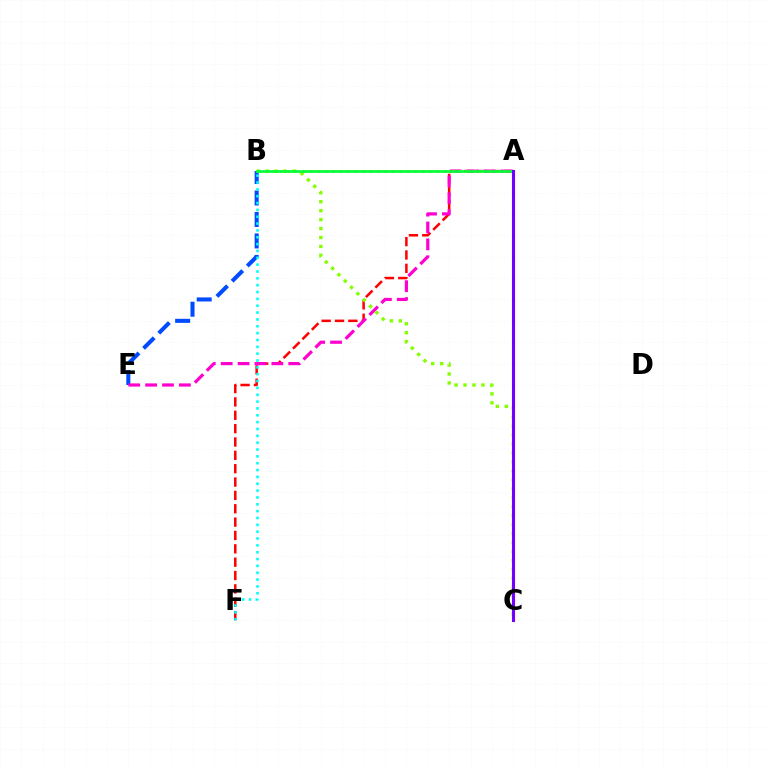{('A', 'F'): [{'color': '#ff0000', 'line_style': 'dashed', 'thickness': 1.81}], ('B', 'E'): [{'color': '#004bff', 'line_style': 'dashed', 'thickness': 2.92}], ('A', 'E'): [{'color': '#ff00cf', 'line_style': 'dashed', 'thickness': 2.29}], ('B', 'C'): [{'color': '#84ff00', 'line_style': 'dotted', 'thickness': 2.43}], ('B', 'F'): [{'color': '#00fff6', 'line_style': 'dotted', 'thickness': 1.86}], ('A', 'B'): [{'color': '#ffbd00', 'line_style': 'dotted', 'thickness': 2.03}, {'color': '#00ff39', 'line_style': 'solid', 'thickness': 1.92}], ('A', 'C'): [{'color': '#7200ff', 'line_style': 'solid', 'thickness': 2.22}]}